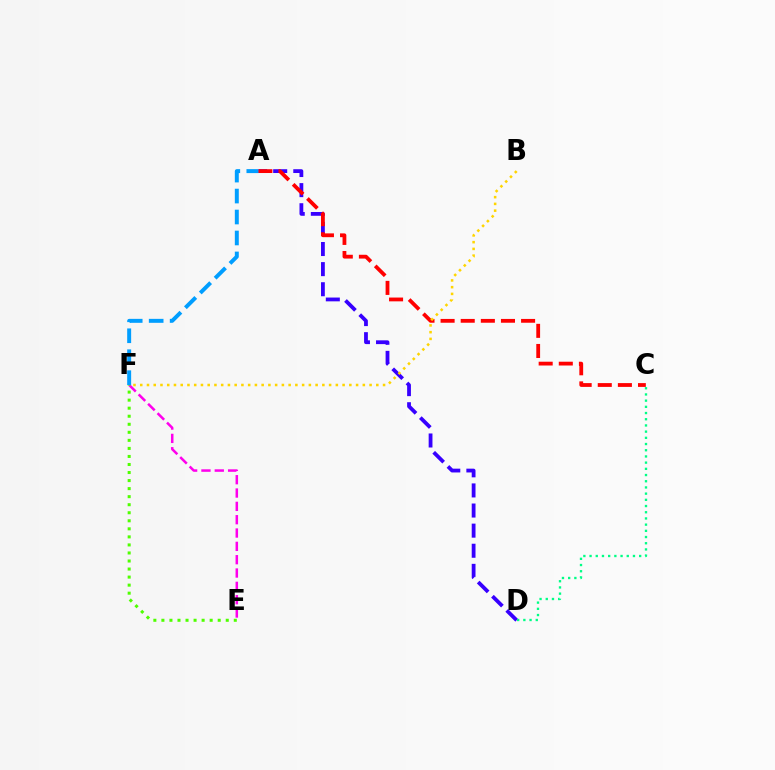{('A', 'D'): [{'color': '#3700ff', 'line_style': 'dashed', 'thickness': 2.73}], ('A', 'C'): [{'color': '#ff0000', 'line_style': 'dashed', 'thickness': 2.73}], ('E', 'F'): [{'color': '#ff00ed', 'line_style': 'dashed', 'thickness': 1.81}, {'color': '#4fff00', 'line_style': 'dotted', 'thickness': 2.19}], ('C', 'D'): [{'color': '#00ff86', 'line_style': 'dotted', 'thickness': 1.68}], ('A', 'F'): [{'color': '#009eff', 'line_style': 'dashed', 'thickness': 2.85}], ('B', 'F'): [{'color': '#ffd500', 'line_style': 'dotted', 'thickness': 1.83}]}